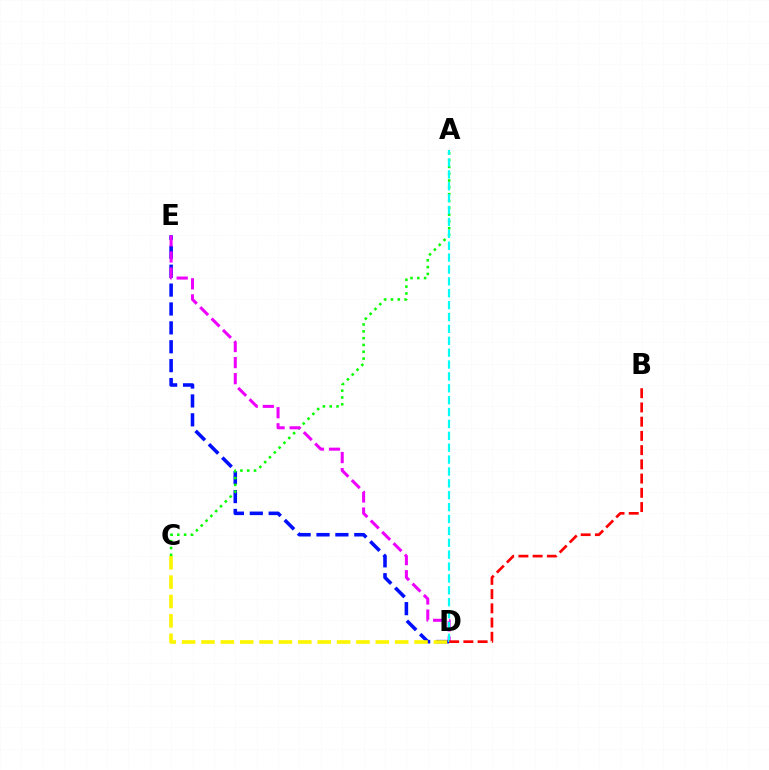{('D', 'E'): [{'color': '#0010ff', 'line_style': 'dashed', 'thickness': 2.57}, {'color': '#ee00ff', 'line_style': 'dashed', 'thickness': 2.18}], ('C', 'D'): [{'color': '#fcf500', 'line_style': 'dashed', 'thickness': 2.63}], ('A', 'C'): [{'color': '#08ff00', 'line_style': 'dotted', 'thickness': 1.85}], ('A', 'D'): [{'color': '#00fff6', 'line_style': 'dashed', 'thickness': 1.61}], ('B', 'D'): [{'color': '#ff0000', 'line_style': 'dashed', 'thickness': 1.93}]}